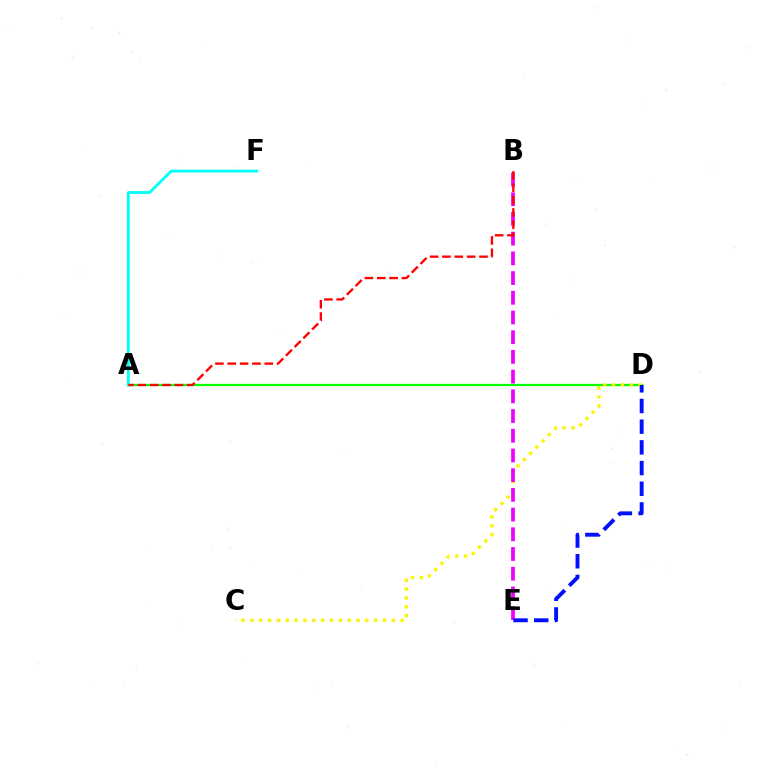{('A', 'D'): [{'color': '#08ff00', 'line_style': 'solid', 'thickness': 1.62}], ('A', 'F'): [{'color': '#00fff6', 'line_style': 'solid', 'thickness': 2.02}], ('C', 'D'): [{'color': '#fcf500', 'line_style': 'dotted', 'thickness': 2.4}], ('B', 'E'): [{'color': '#ee00ff', 'line_style': 'dashed', 'thickness': 2.68}], ('A', 'B'): [{'color': '#ff0000', 'line_style': 'dashed', 'thickness': 1.68}], ('D', 'E'): [{'color': '#0010ff', 'line_style': 'dashed', 'thickness': 2.81}]}